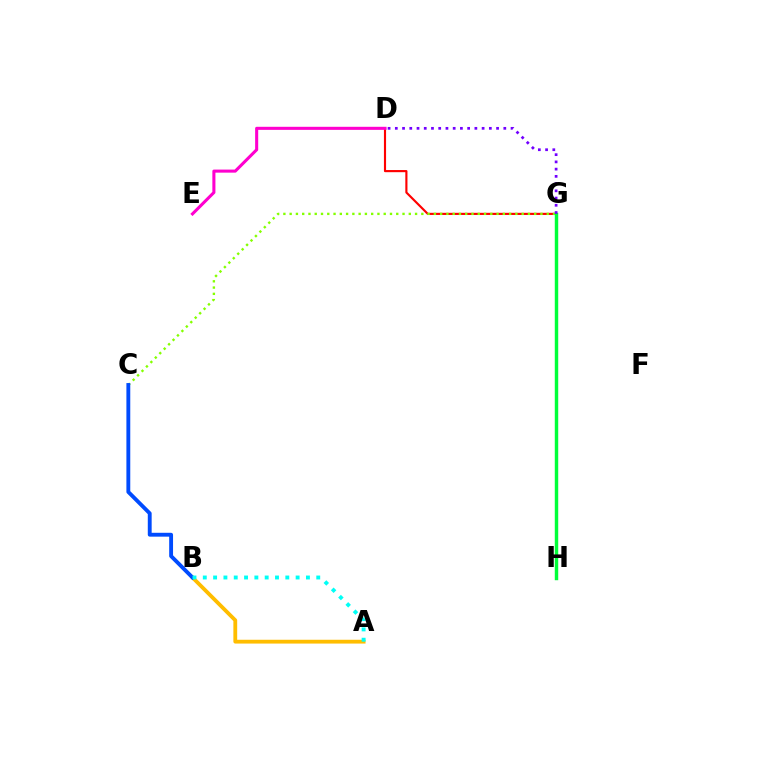{('D', 'G'): [{'color': '#ff0000', 'line_style': 'solid', 'thickness': 1.54}, {'color': '#7200ff', 'line_style': 'dotted', 'thickness': 1.97}], ('A', 'B'): [{'color': '#ffbd00', 'line_style': 'solid', 'thickness': 2.74}, {'color': '#00fff6', 'line_style': 'dotted', 'thickness': 2.8}], ('C', 'G'): [{'color': '#84ff00', 'line_style': 'dotted', 'thickness': 1.7}], ('D', 'E'): [{'color': '#ff00cf', 'line_style': 'solid', 'thickness': 2.21}], ('B', 'C'): [{'color': '#004bff', 'line_style': 'solid', 'thickness': 2.78}], ('G', 'H'): [{'color': '#00ff39', 'line_style': 'solid', 'thickness': 2.48}]}